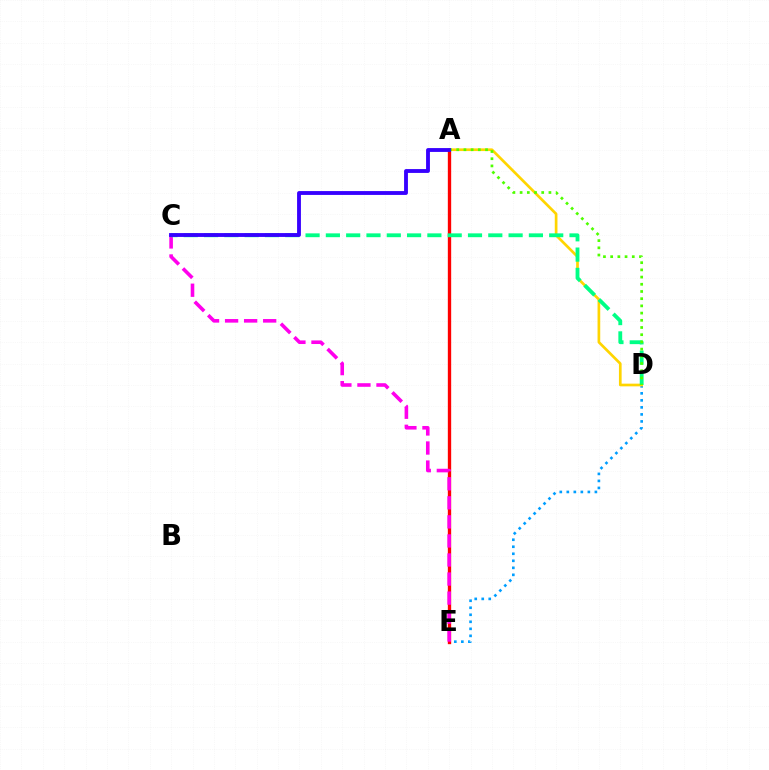{('D', 'E'): [{'color': '#009eff', 'line_style': 'dotted', 'thickness': 1.91}], ('A', 'D'): [{'color': '#ffd500', 'line_style': 'solid', 'thickness': 1.94}, {'color': '#4fff00', 'line_style': 'dotted', 'thickness': 1.96}], ('A', 'E'): [{'color': '#ff0000', 'line_style': 'solid', 'thickness': 2.41}], ('C', 'E'): [{'color': '#ff00ed', 'line_style': 'dashed', 'thickness': 2.59}], ('C', 'D'): [{'color': '#00ff86', 'line_style': 'dashed', 'thickness': 2.76}], ('A', 'C'): [{'color': '#3700ff', 'line_style': 'solid', 'thickness': 2.77}]}